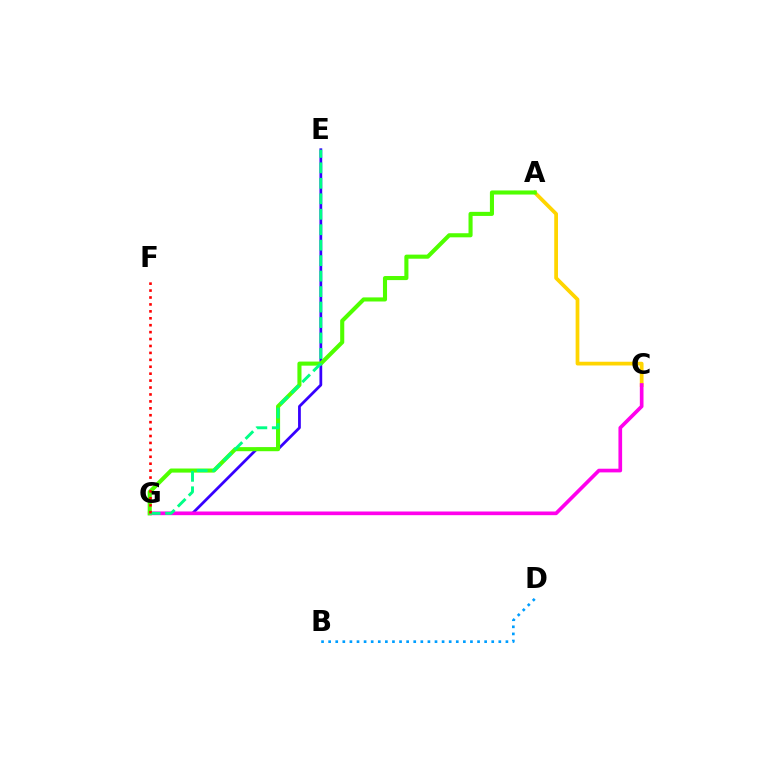{('A', 'C'): [{'color': '#ffd500', 'line_style': 'solid', 'thickness': 2.7}], ('B', 'D'): [{'color': '#009eff', 'line_style': 'dotted', 'thickness': 1.93}], ('E', 'G'): [{'color': '#3700ff', 'line_style': 'solid', 'thickness': 2.0}, {'color': '#00ff86', 'line_style': 'dashed', 'thickness': 2.1}], ('C', 'G'): [{'color': '#ff00ed', 'line_style': 'solid', 'thickness': 2.65}], ('A', 'G'): [{'color': '#4fff00', 'line_style': 'solid', 'thickness': 2.94}], ('F', 'G'): [{'color': '#ff0000', 'line_style': 'dotted', 'thickness': 1.88}]}